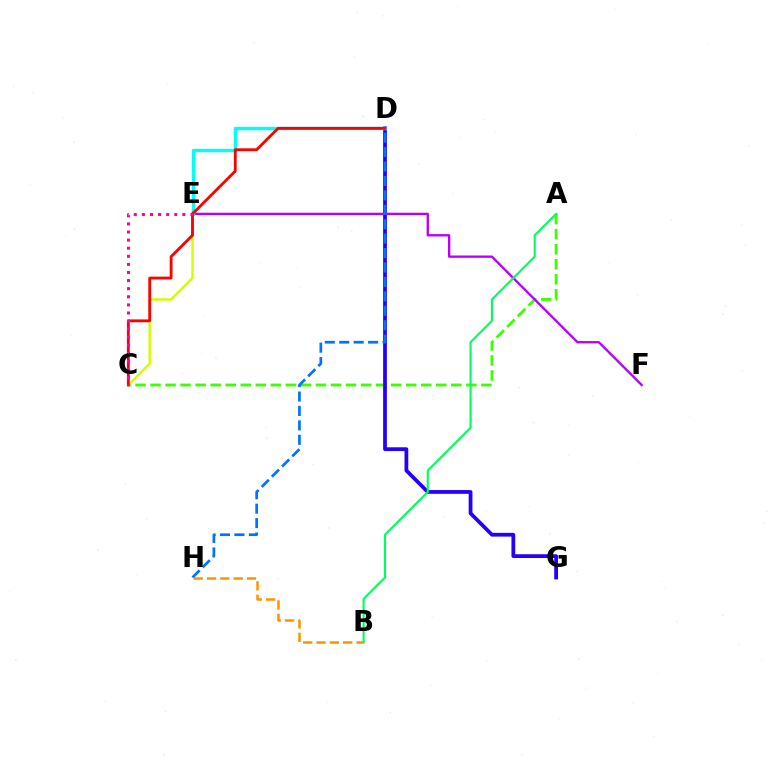{('C', 'E'): [{'color': '#d1ff00', 'line_style': 'solid', 'thickness': 1.77}, {'color': '#ff00ac', 'line_style': 'dotted', 'thickness': 2.2}], ('A', 'C'): [{'color': '#3dff00', 'line_style': 'dashed', 'thickness': 2.04}], ('D', 'G'): [{'color': '#2500ff', 'line_style': 'solid', 'thickness': 2.71}], ('E', 'F'): [{'color': '#b900ff', 'line_style': 'solid', 'thickness': 1.69}], ('D', 'E'): [{'color': '#00fff6', 'line_style': 'solid', 'thickness': 2.46}], ('D', 'H'): [{'color': '#0074ff', 'line_style': 'dashed', 'thickness': 1.96}], ('B', 'H'): [{'color': '#ff9400', 'line_style': 'dashed', 'thickness': 1.81}], ('C', 'D'): [{'color': '#ff0000', 'line_style': 'solid', 'thickness': 2.04}], ('A', 'B'): [{'color': '#00ff5c', 'line_style': 'solid', 'thickness': 1.53}]}